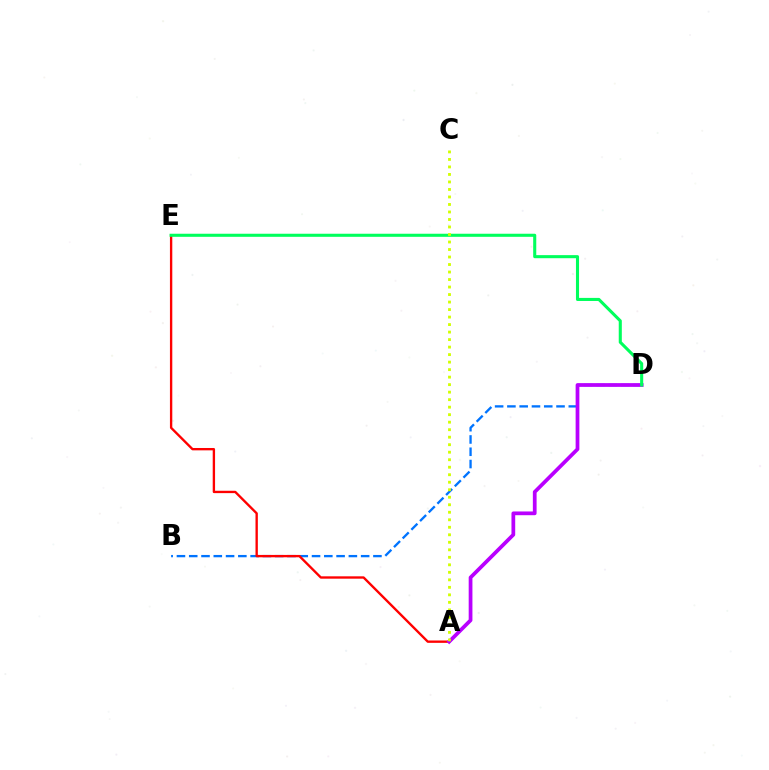{('B', 'D'): [{'color': '#0074ff', 'line_style': 'dashed', 'thickness': 1.67}], ('A', 'E'): [{'color': '#ff0000', 'line_style': 'solid', 'thickness': 1.7}], ('A', 'D'): [{'color': '#b900ff', 'line_style': 'solid', 'thickness': 2.69}], ('D', 'E'): [{'color': '#00ff5c', 'line_style': 'solid', 'thickness': 2.22}], ('A', 'C'): [{'color': '#d1ff00', 'line_style': 'dotted', 'thickness': 2.04}]}